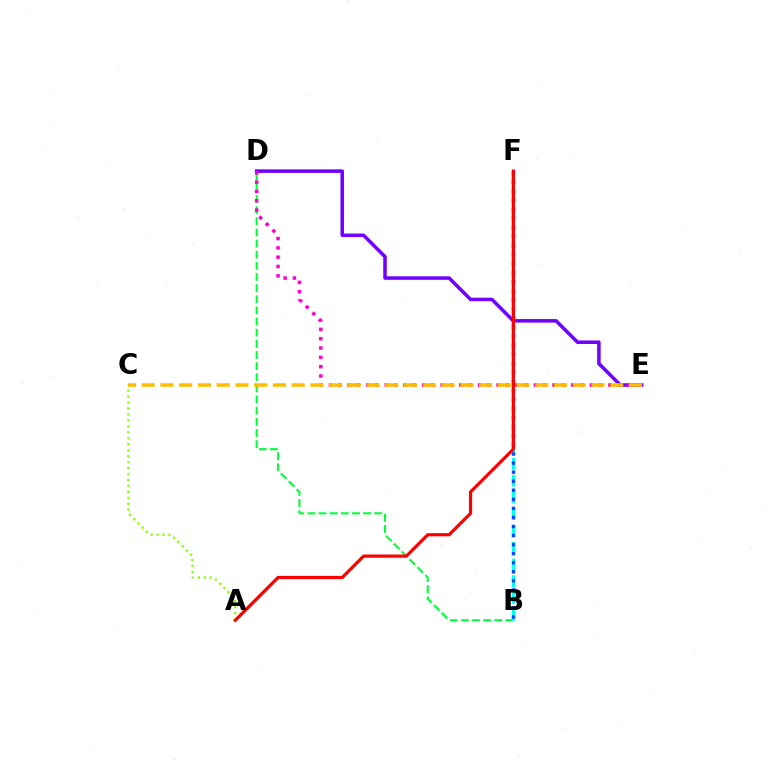{('D', 'E'): [{'color': '#7200ff', 'line_style': 'solid', 'thickness': 2.54}, {'color': '#ff00cf', 'line_style': 'dotted', 'thickness': 2.53}], ('A', 'C'): [{'color': '#84ff00', 'line_style': 'dotted', 'thickness': 1.62}], ('B', 'D'): [{'color': '#00ff39', 'line_style': 'dashed', 'thickness': 1.51}], ('B', 'F'): [{'color': '#00fff6', 'line_style': 'dashed', 'thickness': 2.28}, {'color': '#004bff', 'line_style': 'dotted', 'thickness': 2.46}], ('C', 'E'): [{'color': '#ffbd00', 'line_style': 'dashed', 'thickness': 2.55}], ('A', 'F'): [{'color': '#ff0000', 'line_style': 'solid', 'thickness': 2.3}]}